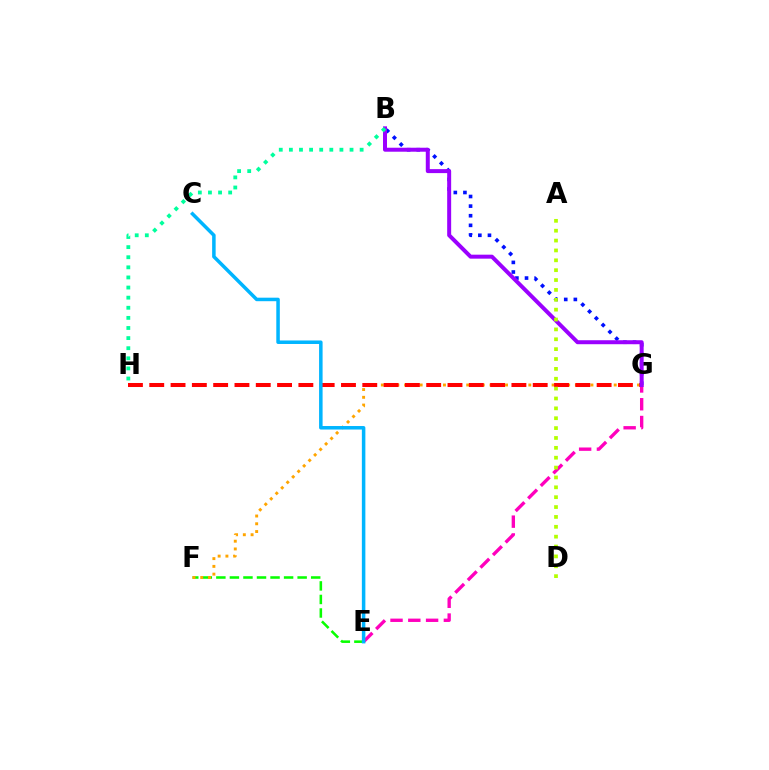{('E', 'F'): [{'color': '#08ff00', 'line_style': 'dashed', 'thickness': 1.84}], ('F', 'G'): [{'color': '#ffa500', 'line_style': 'dotted', 'thickness': 2.11}], ('G', 'H'): [{'color': '#ff0000', 'line_style': 'dashed', 'thickness': 2.89}], ('E', 'G'): [{'color': '#ff00bd', 'line_style': 'dashed', 'thickness': 2.42}], ('C', 'E'): [{'color': '#00b5ff', 'line_style': 'solid', 'thickness': 2.53}], ('B', 'G'): [{'color': '#0010ff', 'line_style': 'dotted', 'thickness': 2.61}, {'color': '#9b00ff', 'line_style': 'solid', 'thickness': 2.87}], ('A', 'D'): [{'color': '#b3ff00', 'line_style': 'dotted', 'thickness': 2.68}], ('B', 'H'): [{'color': '#00ff9d', 'line_style': 'dotted', 'thickness': 2.75}]}